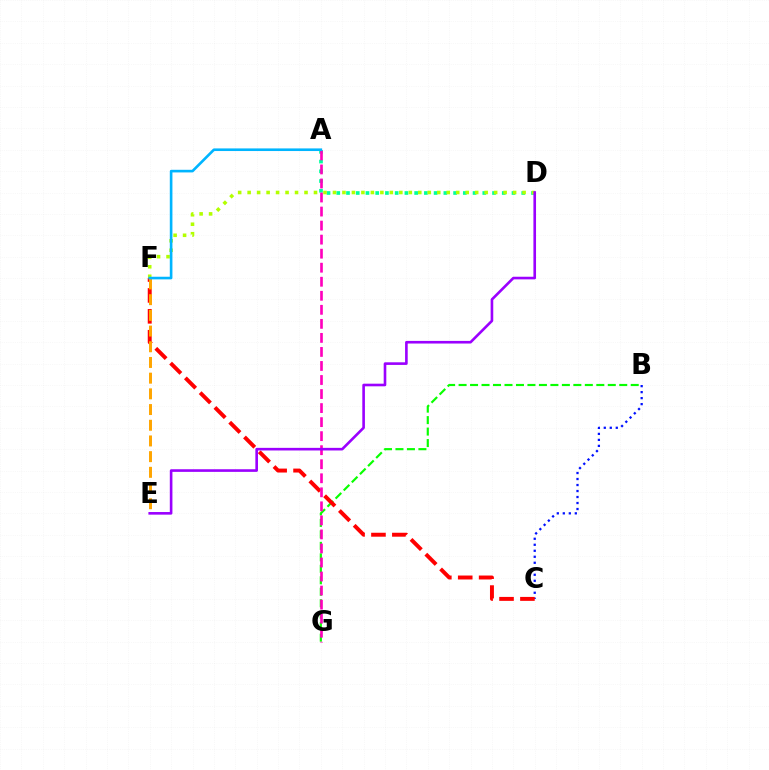{('B', 'C'): [{'color': '#0010ff', 'line_style': 'dotted', 'thickness': 1.63}], ('A', 'D'): [{'color': '#00ff9d', 'line_style': 'dotted', 'thickness': 2.65}], ('B', 'G'): [{'color': '#08ff00', 'line_style': 'dashed', 'thickness': 1.56}], ('C', 'F'): [{'color': '#ff0000', 'line_style': 'dashed', 'thickness': 2.84}], ('E', 'F'): [{'color': '#ffa500', 'line_style': 'dashed', 'thickness': 2.13}], ('A', 'G'): [{'color': '#ff00bd', 'line_style': 'dashed', 'thickness': 1.91}], ('D', 'F'): [{'color': '#b3ff00', 'line_style': 'dotted', 'thickness': 2.58}], ('A', 'F'): [{'color': '#00b5ff', 'line_style': 'solid', 'thickness': 1.89}], ('D', 'E'): [{'color': '#9b00ff', 'line_style': 'solid', 'thickness': 1.89}]}